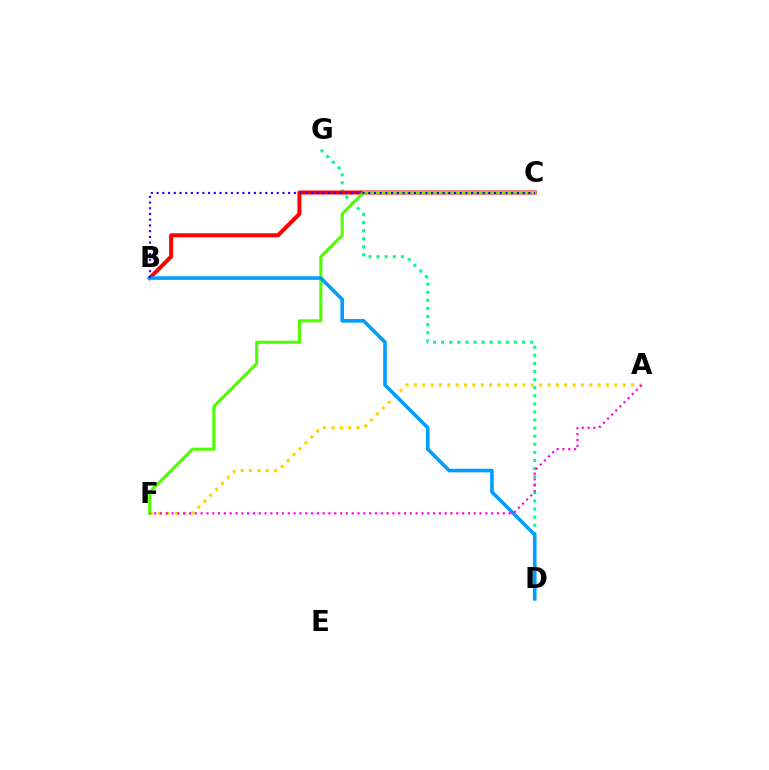{('D', 'G'): [{'color': '#00ff86', 'line_style': 'dotted', 'thickness': 2.2}], ('B', 'C'): [{'color': '#ff0000', 'line_style': 'solid', 'thickness': 2.88}, {'color': '#3700ff', 'line_style': 'dotted', 'thickness': 1.55}], ('A', 'F'): [{'color': '#ffd500', 'line_style': 'dotted', 'thickness': 2.27}, {'color': '#ff00ed', 'line_style': 'dotted', 'thickness': 1.58}], ('C', 'F'): [{'color': '#4fff00', 'line_style': 'solid', 'thickness': 2.21}], ('B', 'D'): [{'color': '#009eff', 'line_style': 'solid', 'thickness': 2.59}]}